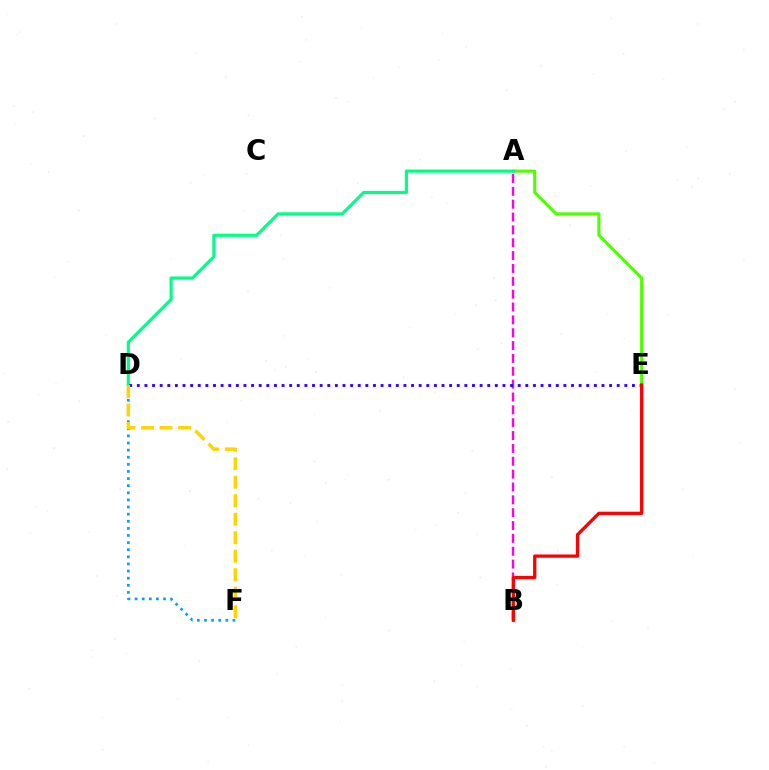{('A', 'B'): [{'color': '#ff00ed', 'line_style': 'dashed', 'thickness': 1.75}], ('A', 'E'): [{'color': '#4fff00', 'line_style': 'solid', 'thickness': 2.24}], ('A', 'D'): [{'color': '#00ff86', 'line_style': 'solid', 'thickness': 2.28}], ('D', 'E'): [{'color': '#3700ff', 'line_style': 'dotted', 'thickness': 2.07}], ('D', 'F'): [{'color': '#009eff', 'line_style': 'dotted', 'thickness': 1.93}, {'color': '#ffd500', 'line_style': 'dashed', 'thickness': 2.51}], ('B', 'E'): [{'color': '#ff0000', 'line_style': 'solid', 'thickness': 2.36}]}